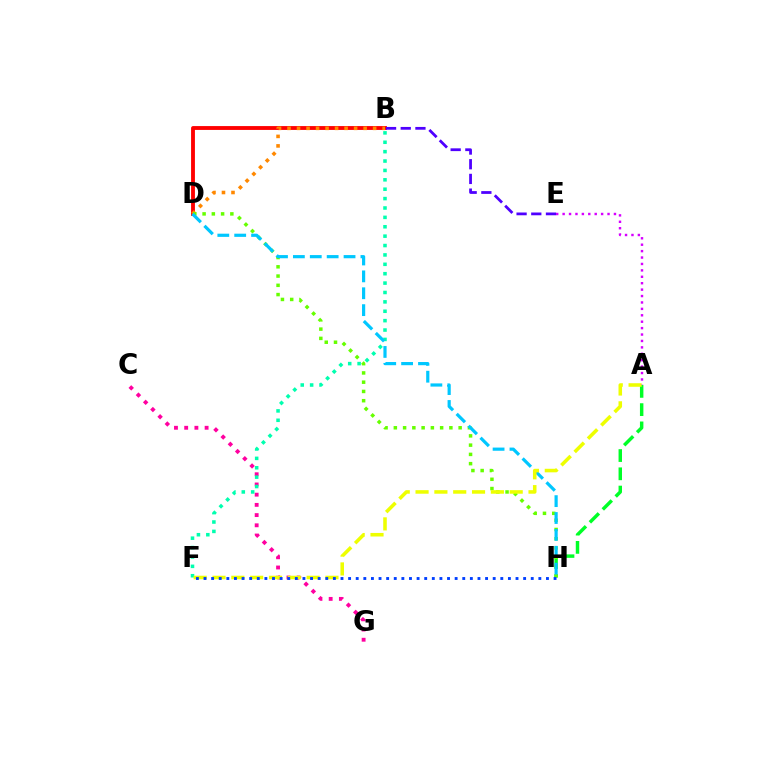{('B', 'D'): [{'color': '#ff0000', 'line_style': 'solid', 'thickness': 2.77}, {'color': '#ff8800', 'line_style': 'dotted', 'thickness': 2.58}], ('A', 'H'): [{'color': '#00ff27', 'line_style': 'dashed', 'thickness': 2.48}], ('D', 'H'): [{'color': '#66ff00', 'line_style': 'dotted', 'thickness': 2.52}, {'color': '#00c7ff', 'line_style': 'dashed', 'thickness': 2.29}], ('C', 'G'): [{'color': '#ff00a0', 'line_style': 'dotted', 'thickness': 2.77}], ('B', 'E'): [{'color': '#4f00ff', 'line_style': 'dashed', 'thickness': 2.0}], ('B', 'F'): [{'color': '#00ffaf', 'line_style': 'dotted', 'thickness': 2.55}], ('A', 'F'): [{'color': '#eeff00', 'line_style': 'dashed', 'thickness': 2.56}], ('A', 'E'): [{'color': '#d600ff', 'line_style': 'dotted', 'thickness': 1.74}], ('F', 'H'): [{'color': '#003fff', 'line_style': 'dotted', 'thickness': 2.07}]}